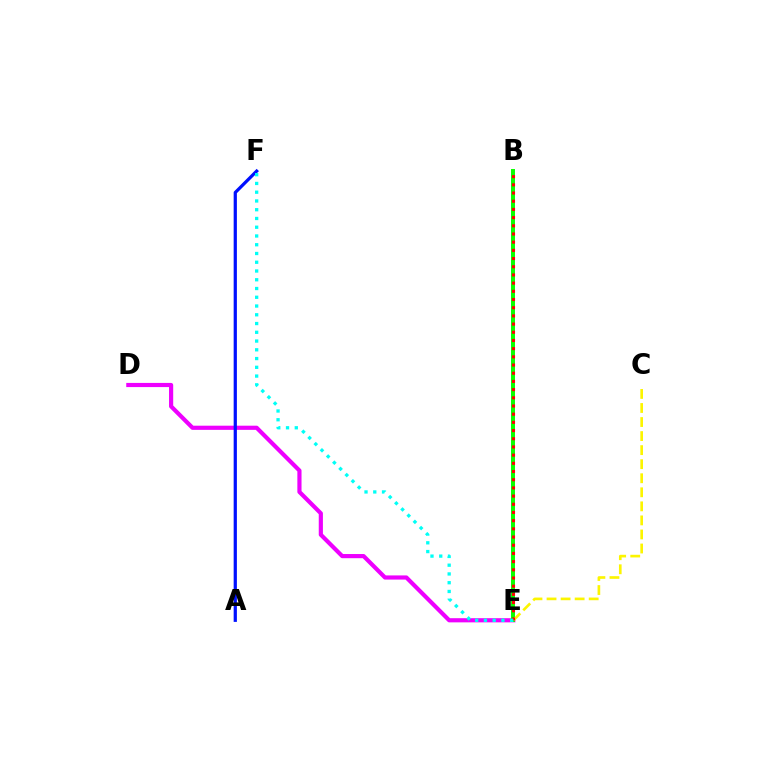{('D', 'E'): [{'color': '#ee00ff', 'line_style': 'solid', 'thickness': 3.0}], ('B', 'E'): [{'color': '#08ff00', 'line_style': 'solid', 'thickness': 2.85}, {'color': '#ff0000', 'line_style': 'dotted', 'thickness': 2.23}], ('C', 'E'): [{'color': '#fcf500', 'line_style': 'dashed', 'thickness': 1.91}], ('A', 'F'): [{'color': '#0010ff', 'line_style': 'solid', 'thickness': 2.32}], ('E', 'F'): [{'color': '#00fff6', 'line_style': 'dotted', 'thickness': 2.38}]}